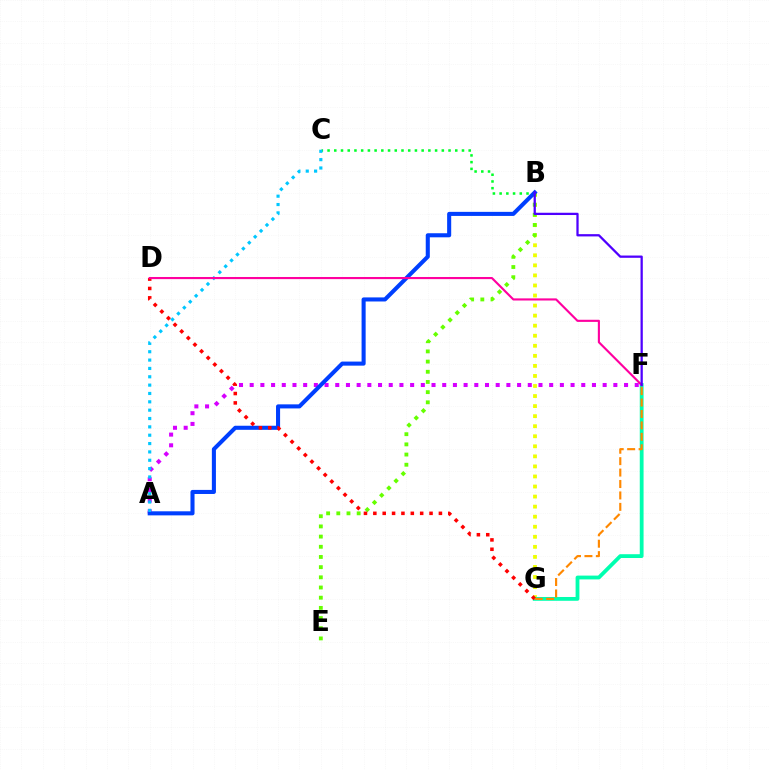{('B', 'G'): [{'color': '#eeff00', 'line_style': 'dotted', 'thickness': 2.73}], ('B', 'E'): [{'color': '#66ff00', 'line_style': 'dotted', 'thickness': 2.77}], ('A', 'F'): [{'color': '#d600ff', 'line_style': 'dotted', 'thickness': 2.91}], ('B', 'C'): [{'color': '#00ff27', 'line_style': 'dotted', 'thickness': 1.83}], ('A', 'B'): [{'color': '#003fff', 'line_style': 'solid', 'thickness': 2.93}], ('F', 'G'): [{'color': '#00ffaf', 'line_style': 'solid', 'thickness': 2.74}, {'color': '#ff8800', 'line_style': 'dashed', 'thickness': 1.55}], ('D', 'G'): [{'color': '#ff0000', 'line_style': 'dotted', 'thickness': 2.55}], ('A', 'C'): [{'color': '#00c7ff', 'line_style': 'dotted', 'thickness': 2.27}], ('D', 'F'): [{'color': '#ff00a0', 'line_style': 'solid', 'thickness': 1.53}], ('B', 'F'): [{'color': '#4f00ff', 'line_style': 'solid', 'thickness': 1.63}]}